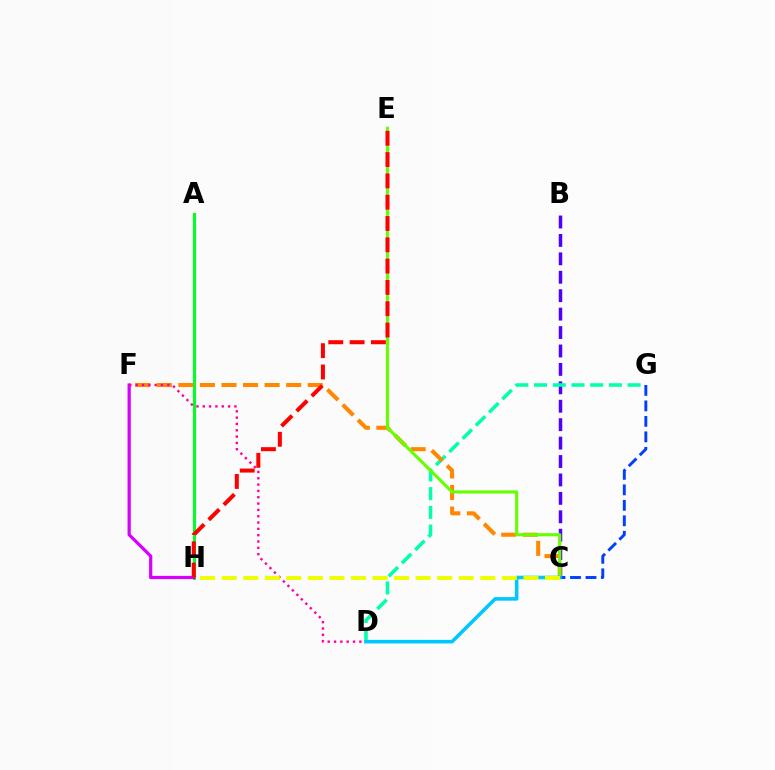{('A', 'H'): [{'color': '#00ff27', 'line_style': 'solid', 'thickness': 2.21}], ('B', 'C'): [{'color': '#4f00ff', 'line_style': 'dashed', 'thickness': 2.5}], ('F', 'H'): [{'color': '#d600ff', 'line_style': 'solid', 'thickness': 2.32}], ('D', 'G'): [{'color': '#00ffaf', 'line_style': 'dashed', 'thickness': 2.54}], ('C', 'F'): [{'color': '#ff8800', 'line_style': 'dashed', 'thickness': 2.93}], ('C', 'G'): [{'color': '#003fff', 'line_style': 'dashed', 'thickness': 2.1}], ('C', 'E'): [{'color': '#66ff00', 'line_style': 'solid', 'thickness': 2.23}], ('D', 'F'): [{'color': '#ff00a0', 'line_style': 'dotted', 'thickness': 1.72}], ('C', 'D'): [{'color': '#00c7ff', 'line_style': 'solid', 'thickness': 2.57}], ('E', 'H'): [{'color': '#ff0000', 'line_style': 'dashed', 'thickness': 2.89}], ('C', 'H'): [{'color': '#eeff00', 'line_style': 'dashed', 'thickness': 2.93}]}